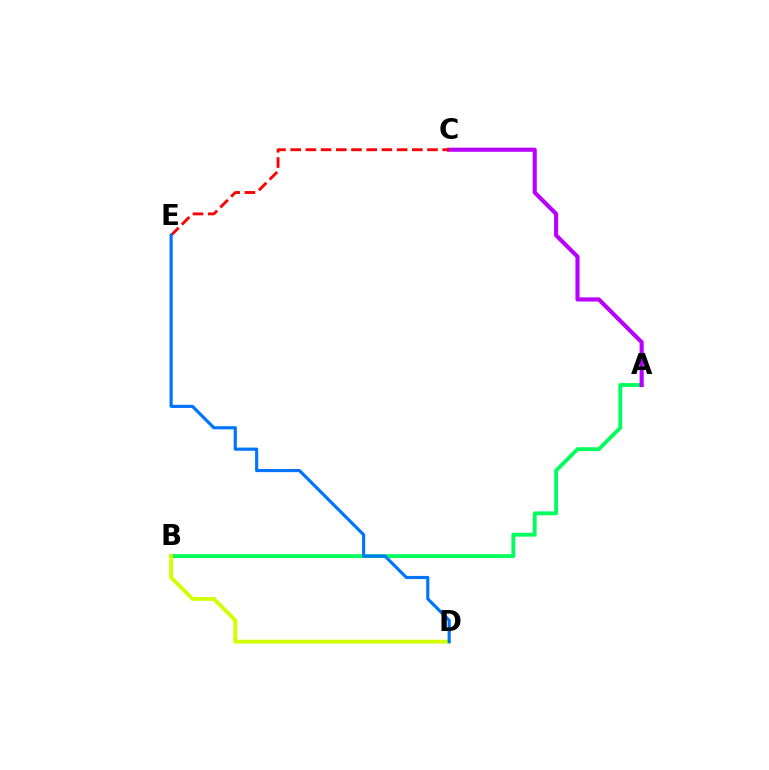{('A', 'B'): [{'color': '#00ff5c', 'line_style': 'solid', 'thickness': 2.77}], ('A', 'C'): [{'color': '#b900ff', 'line_style': 'solid', 'thickness': 2.96}], ('C', 'E'): [{'color': '#ff0000', 'line_style': 'dashed', 'thickness': 2.07}], ('B', 'D'): [{'color': '#d1ff00', 'line_style': 'solid', 'thickness': 2.76}], ('D', 'E'): [{'color': '#0074ff', 'line_style': 'solid', 'thickness': 2.27}]}